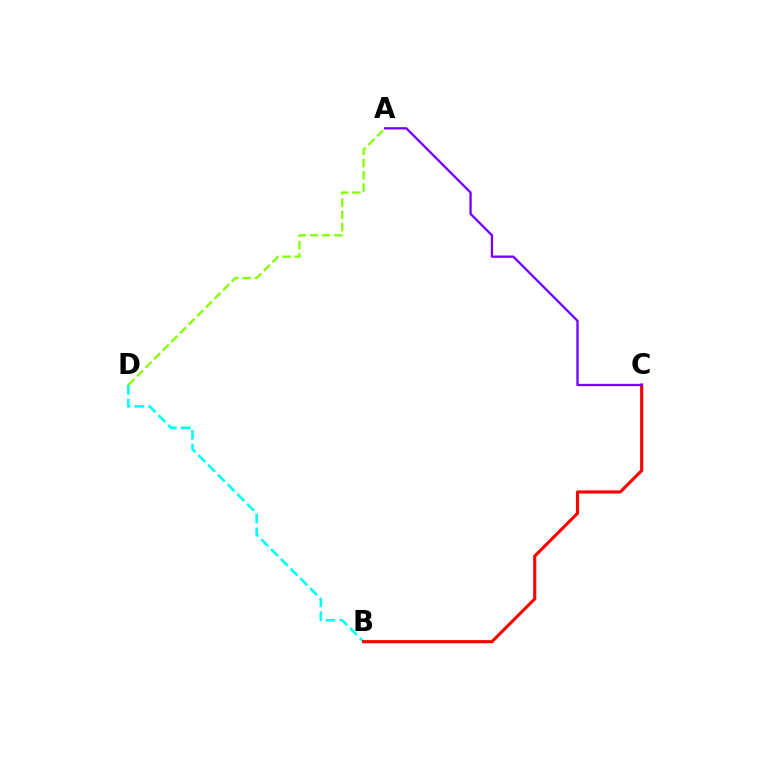{('B', 'D'): [{'color': '#00fff6', 'line_style': 'dashed', 'thickness': 1.87}], ('B', 'C'): [{'color': '#ff0000', 'line_style': 'solid', 'thickness': 2.25}], ('A', 'D'): [{'color': '#84ff00', 'line_style': 'dashed', 'thickness': 1.66}], ('A', 'C'): [{'color': '#7200ff', 'line_style': 'solid', 'thickness': 1.66}]}